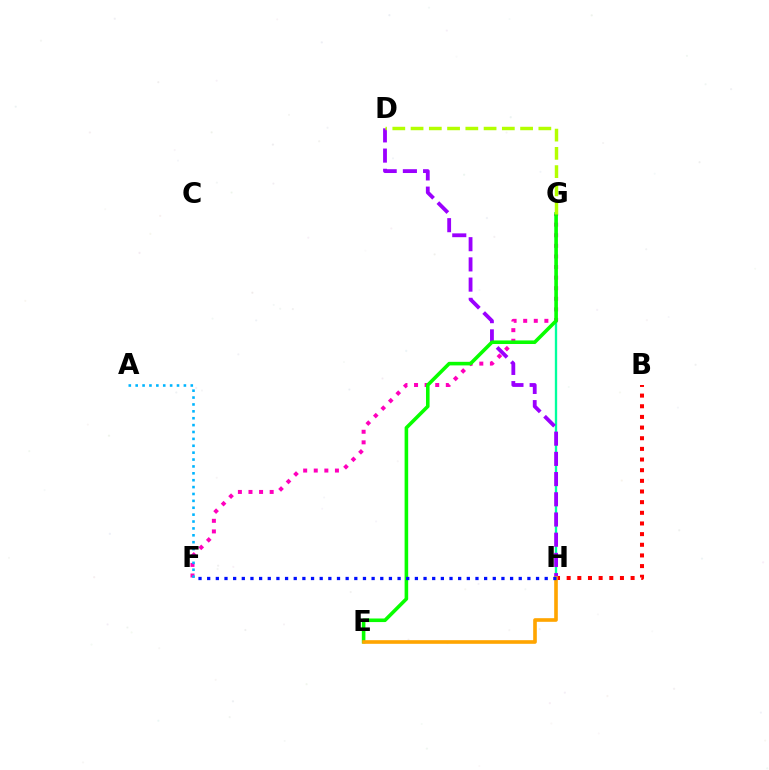{('F', 'G'): [{'color': '#ff00bd', 'line_style': 'dotted', 'thickness': 2.88}], ('A', 'F'): [{'color': '#00b5ff', 'line_style': 'dotted', 'thickness': 1.87}], ('B', 'H'): [{'color': '#ff0000', 'line_style': 'dotted', 'thickness': 2.9}], ('G', 'H'): [{'color': '#00ff9d', 'line_style': 'solid', 'thickness': 1.68}], ('D', 'H'): [{'color': '#9b00ff', 'line_style': 'dashed', 'thickness': 2.74}], ('E', 'G'): [{'color': '#08ff00', 'line_style': 'solid', 'thickness': 2.58}], ('E', 'H'): [{'color': '#ffa500', 'line_style': 'solid', 'thickness': 2.61}], ('D', 'G'): [{'color': '#b3ff00', 'line_style': 'dashed', 'thickness': 2.48}], ('F', 'H'): [{'color': '#0010ff', 'line_style': 'dotted', 'thickness': 2.35}]}